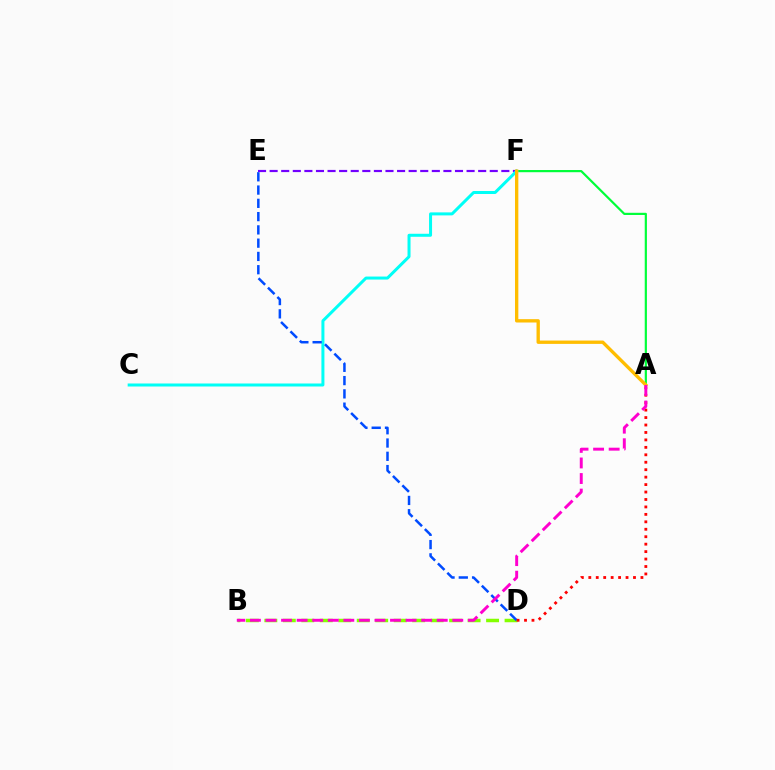{('A', 'F'): [{'color': '#00ff39', 'line_style': 'solid', 'thickness': 1.58}, {'color': '#ffbd00', 'line_style': 'solid', 'thickness': 2.41}], ('B', 'D'): [{'color': '#84ff00', 'line_style': 'dashed', 'thickness': 2.51}], ('E', 'F'): [{'color': '#7200ff', 'line_style': 'dashed', 'thickness': 1.57}], ('C', 'F'): [{'color': '#00fff6', 'line_style': 'solid', 'thickness': 2.16}], ('D', 'E'): [{'color': '#004bff', 'line_style': 'dashed', 'thickness': 1.8}], ('A', 'D'): [{'color': '#ff0000', 'line_style': 'dotted', 'thickness': 2.02}], ('A', 'B'): [{'color': '#ff00cf', 'line_style': 'dashed', 'thickness': 2.11}]}